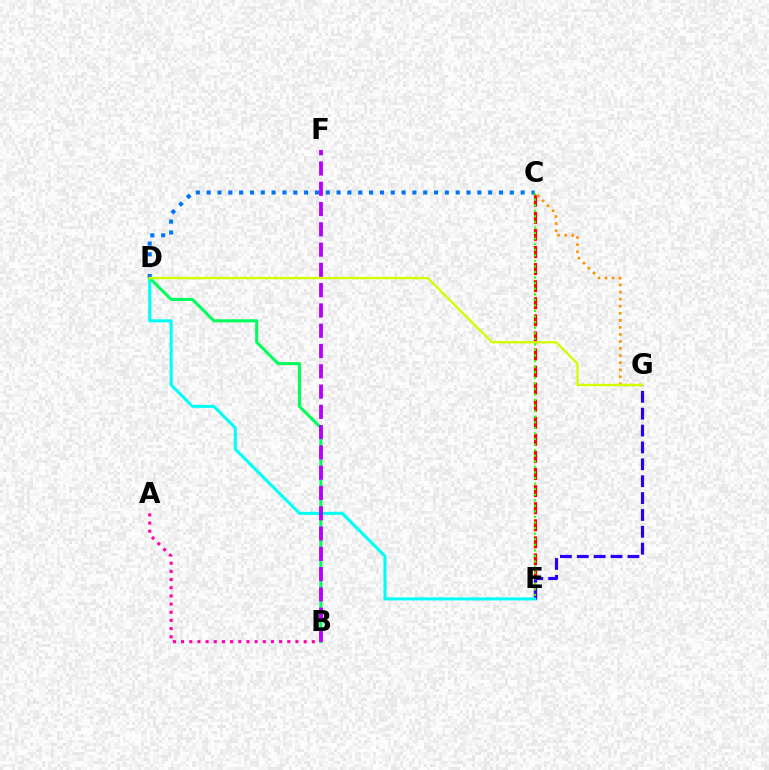{('A', 'B'): [{'color': '#ff00ac', 'line_style': 'dotted', 'thickness': 2.22}], ('C', 'E'): [{'color': '#ff0000', 'line_style': 'dashed', 'thickness': 2.32}, {'color': '#3dff00', 'line_style': 'dotted', 'thickness': 1.51}], ('E', 'G'): [{'color': '#2500ff', 'line_style': 'dashed', 'thickness': 2.29}], ('D', 'E'): [{'color': '#00fff6', 'line_style': 'solid', 'thickness': 2.19}], ('B', 'D'): [{'color': '#00ff5c', 'line_style': 'solid', 'thickness': 2.2}], ('C', 'D'): [{'color': '#0074ff', 'line_style': 'dotted', 'thickness': 2.94}], ('C', 'G'): [{'color': '#ff9400', 'line_style': 'dotted', 'thickness': 1.92}], ('B', 'F'): [{'color': '#b900ff', 'line_style': 'dashed', 'thickness': 2.75}], ('D', 'G'): [{'color': '#d1ff00', 'line_style': 'solid', 'thickness': 1.7}]}